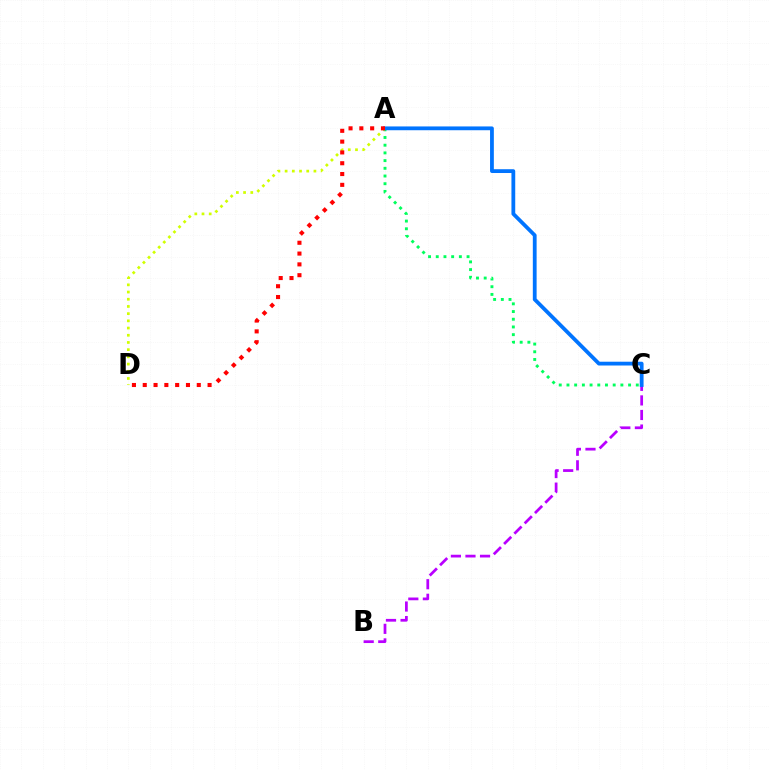{('A', 'C'): [{'color': '#00ff5c', 'line_style': 'dotted', 'thickness': 2.09}, {'color': '#0074ff', 'line_style': 'solid', 'thickness': 2.73}], ('A', 'D'): [{'color': '#d1ff00', 'line_style': 'dotted', 'thickness': 1.96}, {'color': '#ff0000', 'line_style': 'dotted', 'thickness': 2.94}], ('B', 'C'): [{'color': '#b900ff', 'line_style': 'dashed', 'thickness': 1.98}]}